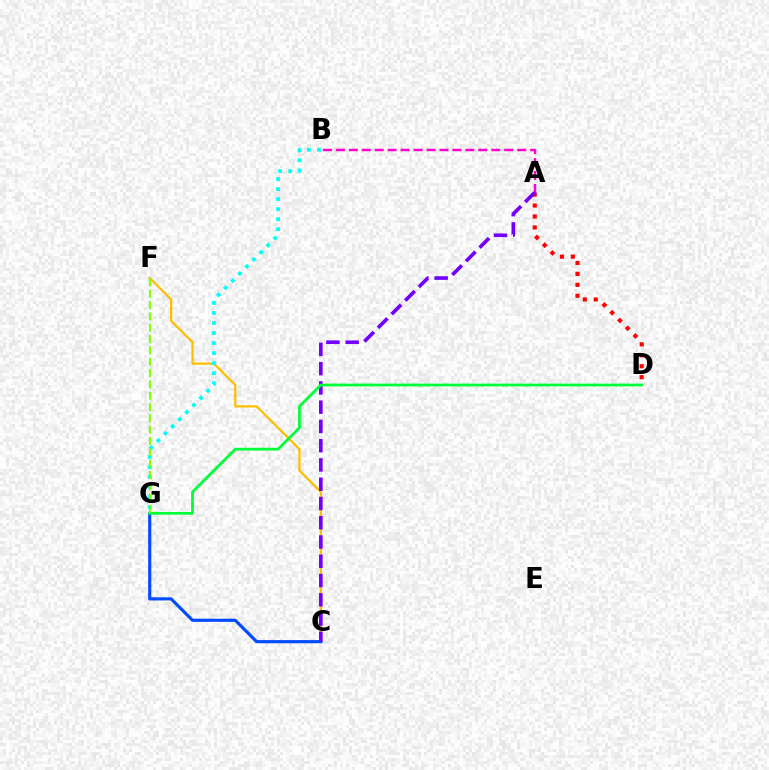{('C', 'F'): [{'color': '#ffbd00', 'line_style': 'solid', 'thickness': 1.61}], ('A', 'D'): [{'color': '#ff0000', 'line_style': 'dotted', 'thickness': 2.98}], ('C', 'G'): [{'color': '#004bff', 'line_style': 'solid', 'thickness': 2.26}], ('A', 'B'): [{'color': '#ff00cf', 'line_style': 'dashed', 'thickness': 1.76}], ('A', 'C'): [{'color': '#7200ff', 'line_style': 'dashed', 'thickness': 2.62}], ('D', 'G'): [{'color': '#00ff39', 'line_style': 'solid', 'thickness': 2.0}], ('B', 'G'): [{'color': '#00fff6', 'line_style': 'dotted', 'thickness': 2.73}], ('F', 'G'): [{'color': '#84ff00', 'line_style': 'dashed', 'thickness': 1.54}]}